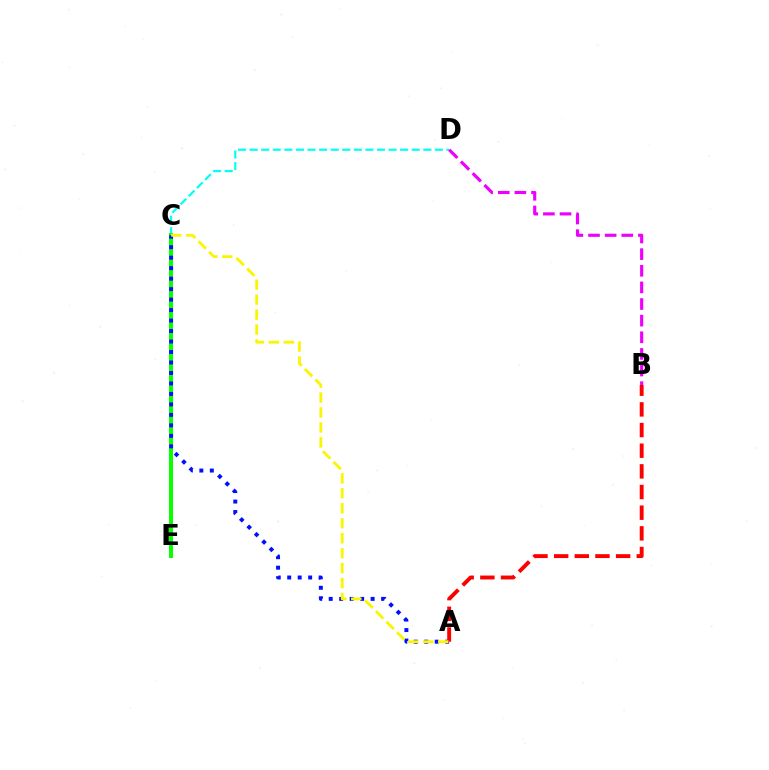{('C', 'D'): [{'color': '#00fff6', 'line_style': 'dashed', 'thickness': 1.57}], ('C', 'E'): [{'color': '#08ff00', 'line_style': 'solid', 'thickness': 2.89}], ('A', 'C'): [{'color': '#0010ff', 'line_style': 'dotted', 'thickness': 2.85}, {'color': '#fcf500', 'line_style': 'dashed', 'thickness': 2.03}], ('A', 'B'): [{'color': '#ff0000', 'line_style': 'dashed', 'thickness': 2.81}], ('B', 'D'): [{'color': '#ee00ff', 'line_style': 'dashed', 'thickness': 2.26}]}